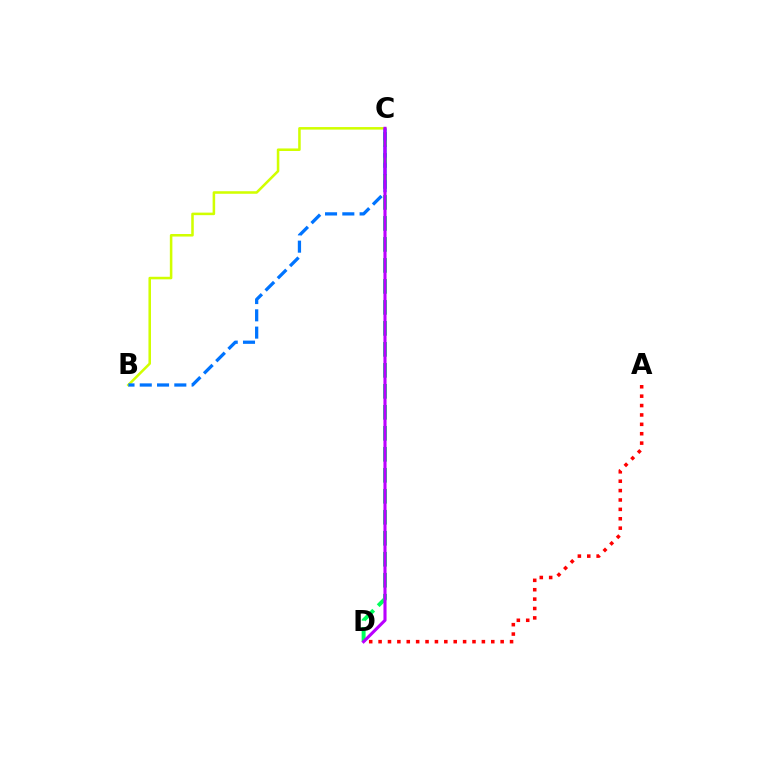{('B', 'C'): [{'color': '#d1ff00', 'line_style': 'solid', 'thickness': 1.83}, {'color': '#0074ff', 'line_style': 'dashed', 'thickness': 2.35}], ('A', 'D'): [{'color': '#ff0000', 'line_style': 'dotted', 'thickness': 2.55}], ('C', 'D'): [{'color': '#00ff5c', 'line_style': 'dashed', 'thickness': 2.85}, {'color': '#b900ff', 'line_style': 'solid', 'thickness': 2.23}]}